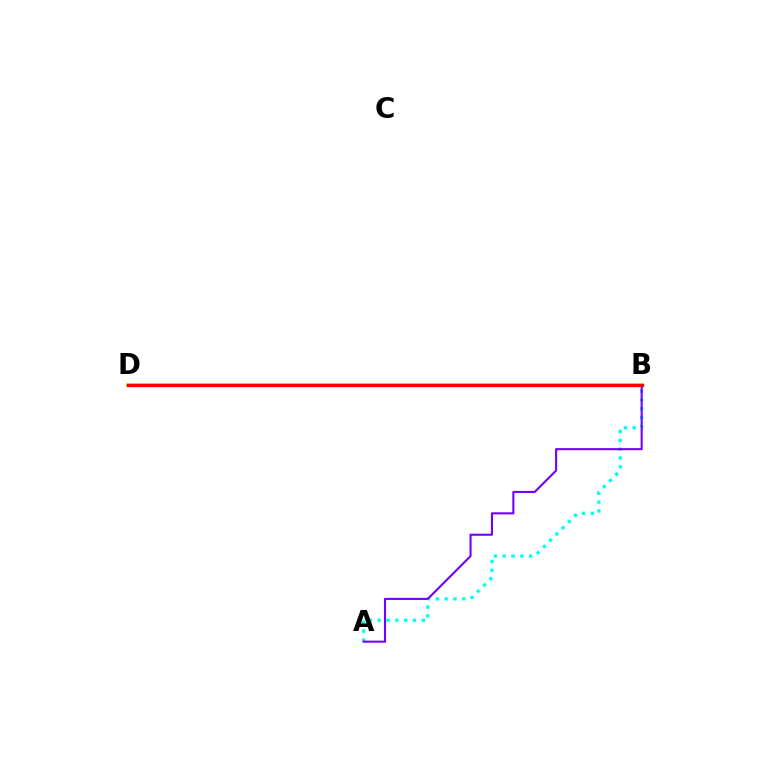{('B', 'D'): [{'color': '#84ff00', 'line_style': 'solid', 'thickness': 2.59}, {'color': '#ff0000', 'line_style': 'solid', 'thickness': 2.37}], ('A', 'B'): [{'color': '#00fff6', 'line_style': 'dotted', 'thickness': 2.4}, {'color': '#7200ff', 'line_style': 'solid', 'thickness': 1.5}]}